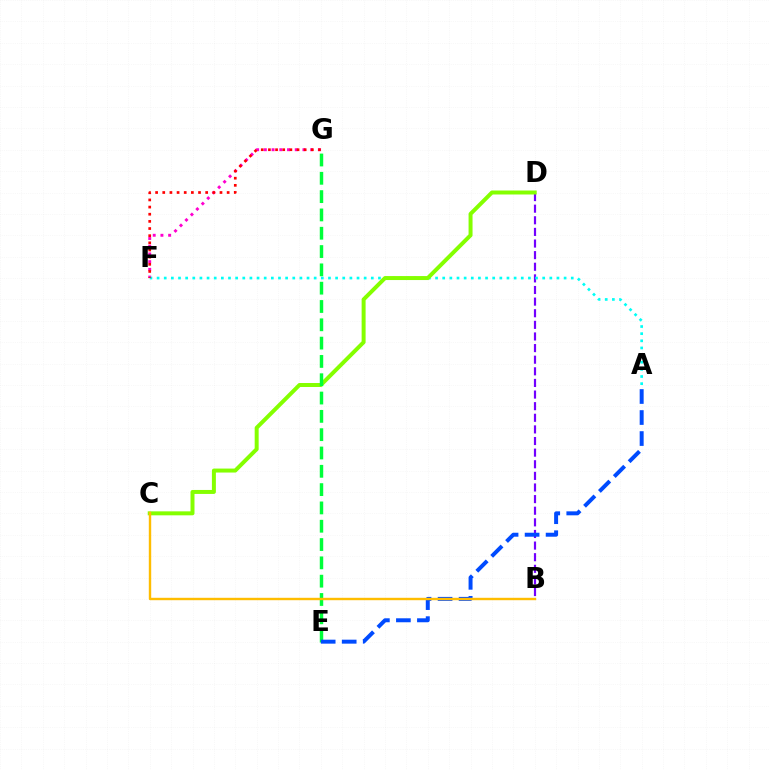{('B', 'D'): [{'color': '#7200ff', 'line_style': 'dashed', 'thickness': 1.58}], ('F', 'G'): [{'color': '#ff00cf', 'line_style': 'dotted', 'thickness': 2.1}, {'color': '#ff0000', 'line_style': 'dotted', 'thickness': 1.94}], ('A', 'F'): [{'color': '#00fff6', 'line_style': 'dotted', 'thickness': 1.94}], ('C', 'D'): [{'color': '#84ff00', 'line_style': 'solid', 'thickness': 2.86}], ('E', 'G'): [{'color': '#00ff39', 'line_style': 'dashed', 'thickness': 2.49}], ('A', 'E'): [{'color': '#004bff', 'line_style': 'dashed', 'thickness': 2.86}], ('B', 'C'): [{'color': '#ffbd00', 'line_style': 'solid', 'thickness': 1.73}]}